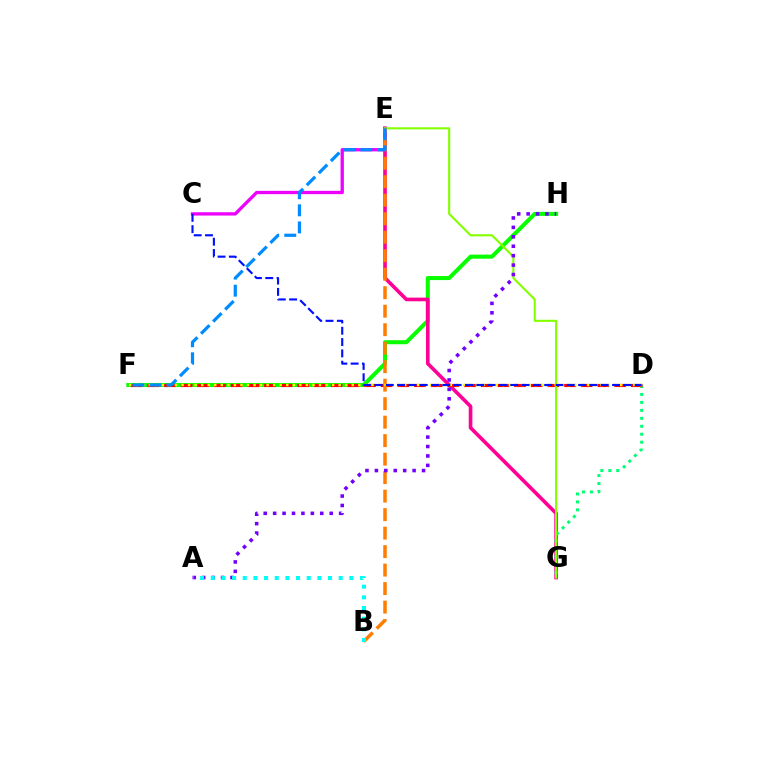{('F', 'H'): [{'color': '#08ff00', 'line_style': 'solid', 'thickness': 2.91}], ('E', 'G'): [{'color': '#ff0094', 'line_style': 'solid', 'thickness': 2.62}, {'color': '#84ff00', 'line_style': 'solid', 'thickness': 1.53}], ('D', 'G'): [{'color': '#00ff74', 'line_style': 'dotted', 'thickness': 2.16}], ('D', 'F'): [{'color': '#ff0000', 'line_style': 'dashed', 'thickness': 2.26}, {'color': '#fcf500', 'line_style': 'dotted', 'thickness': 1.78}], ('C', 'E'): [{'color': '#ee00ff', 'line_style': 'solid', 'thickness': 2.38}], ('B', 'E'): [{'color': '#ff7c00', 'line_style': 'dashed', 'thickness': 2.51}], ('A', 'H'): [{'color': '#7200ff', 'line_style': 'dotted', 'thickness': 2.56}], ('A', 'B'): [{'color': '#00fff6', 'line_style': 'dotted', 'thickness': 2.9}], ('C', 'D'): [{'color': '#0010ff', 'line_style': 'dashed', 'thickness': 1.54}], ('E', 'F'): [{'color': '#008cff', 'line_style': 'dashed', 'thickness': 2.32}]}